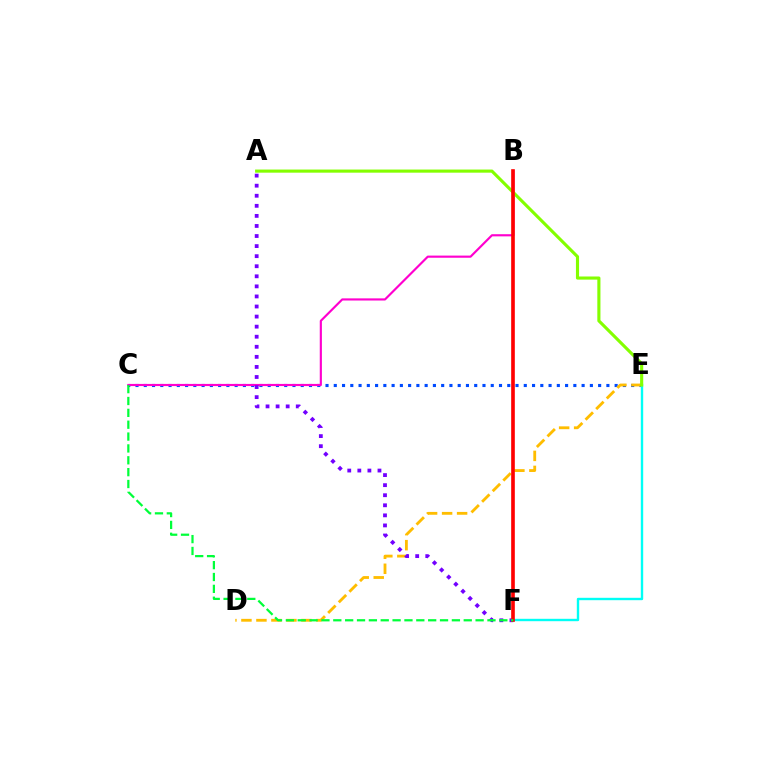{('C', 'E'): [{'color': '#004bff', 'line_style': 'dotted', 'thickness': 2.24}], ('D', 'E'): [{'color': '#ffbd00', 'line_style': 'dashed', 'thickness': 2.04}], ('E', 'F'): [{'color': '#00fff6', 'line_style': 'solid', 'thickness': 1.72}], ('B', 'C'): [{'color': '#ff00cf', 'line_style': 'solid', 'thickness': 1.55}], ('A', 'E'): [{'color': '#84ff00', 'line_style': 'solid', 'thickness': 2.25}], ('A', 'F'): [{'color': '#7200ff', 'line_style': 'dotted', 'thickness': 2.74}], ('B', 'F'): [{'color': '#ff0000', 'line_style': 'solid', 'thickness': 2.62}], ('C', 'F'): [{'color': '#00ff39', 'line_style': 'dashed', 'thickness': 1.61}]}